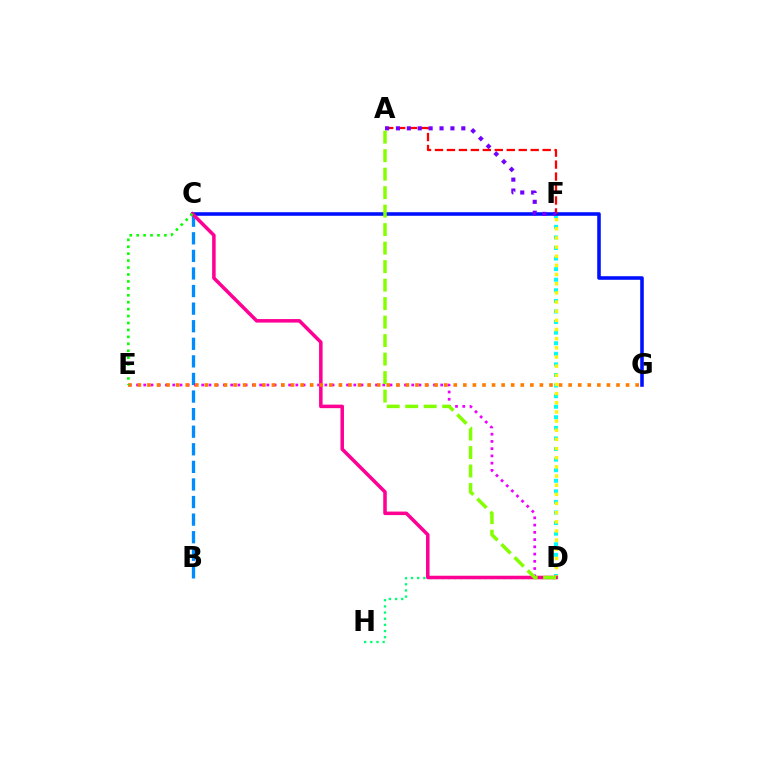{('B', 'C'): [{'color': '#008cff', 'line_style': 'dashed', 'thickness': 2.39}], ('D', 'E'): [{'color': '#ee00ff', 'line_style': 'dotted', 'thickness': 1.97}], ('D', 'F'): [{'color': '#00fff6', 'line_style': 'dotted', 'thickness': 2.87}, {'color': '#fcf500', 'line_style': 'dotted', 'thickness': 2.49}], ('C', 'G'): [{'color': '#0010ff', 'line_style': 'solid', 'thickness': 2.58}], ('A', 'F'): [{'color': '#ff0000', 'line_style': 'dashed', 'thickness': 1.63}, {'color': '#7200ff', 'line_style': 'dotted', 'thickness': 2.96}], ('D', 'H'): [{'color': '#00ff74', 'line_style': 'dotted', 'thickness': 1.67}], ('C', 'D'): [{'color': '#ff0094', 'line_style': 'solid', 'thickness': 2.54}], ('E', 'G'): [{'color': '#ff7c00', 'line_style': 'dotted', 'thickness': 2.6}], ('A', 'D'): [{'color': '#84ff00', 'line_style': 'dashed', 'thickness': 2.51}], ('C', 'E'): [{'color': '#08ff00', 'line_style': 'dotted', 'thickness': 1.88}]}